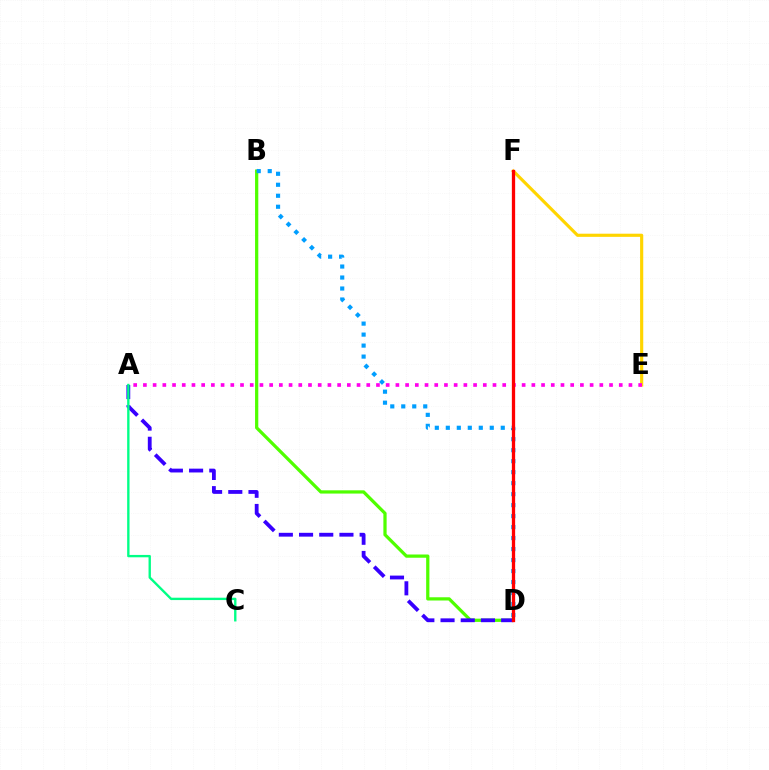{('E', 'F'): [{'color': '#ffd500', 'line_style': 'solid', 'thickness': 2.27}], ('B', 'D'): [{'color': '#4fff00', 'line_style': 'solid', 'thickness': 2.33}, {'color': '#009eff', 'line_style': 'dotted', 'thickness': 2.99}], ('A', 'D'): [{'color': '#3700ff', 'line_style': 'dashed', 'thickness': 2.74}], ('A', 'C'): [{'color': '#00ff86', 'line_style': 'solid', 'thickness': 1.7}], ('A', 'E'): [{'color': '#ff00ed', 'line_style': 'dotted', 'thickness': 2.64}], ('D', 'F'): [{'color': '#ff0000', 'line_style': 'solid', 'thickness': 2.37}]}